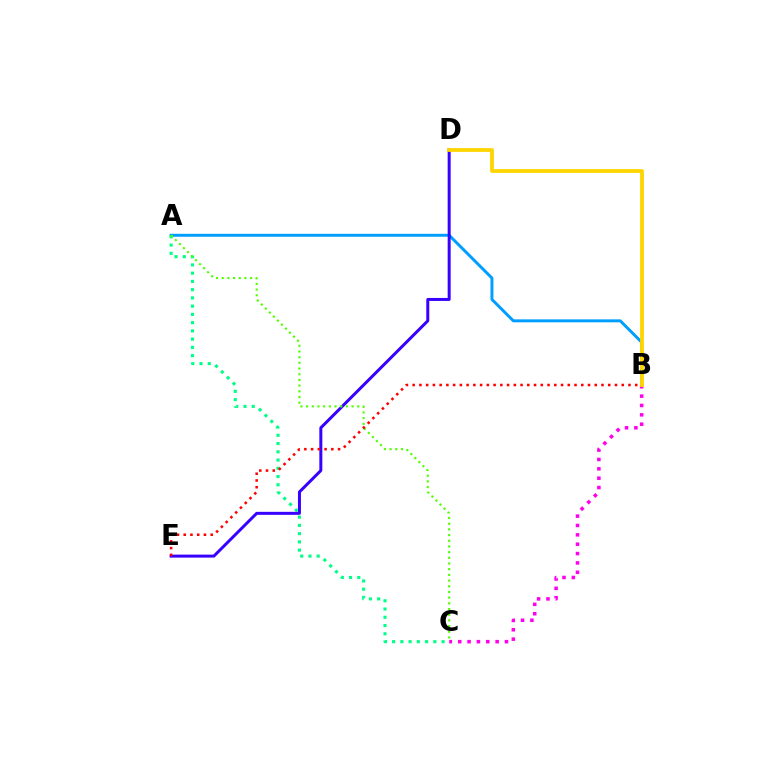{('A', 'B'): [{'color': '#009eff', 'line_style': 'solid', 'thickness': 2.13}], ('A', 'C'): [{'color': '#00ff86', 'line_style': 'dotted', 'thickness': 2.24}, {'color': '#4fff00', 'line_style': 'dotted', 'thickness': 1.55}], ('D', 'E'): [{'color': '#3700ff', 'line_style': 'solid', 'thickness': 2.15}], ('B', 'C'): [{'color': '#ff00ed', 'line_style': 'dotted', 'thickness': 2.54}], ('B', 'D'): [{'color': '#ffd500', 'line_style': 'solid', 'thickness': 2.74}], ('B', 'E'): [{'color': '#ff0000', 'line_style': 'dotted', 'thickness': 1.83}]}